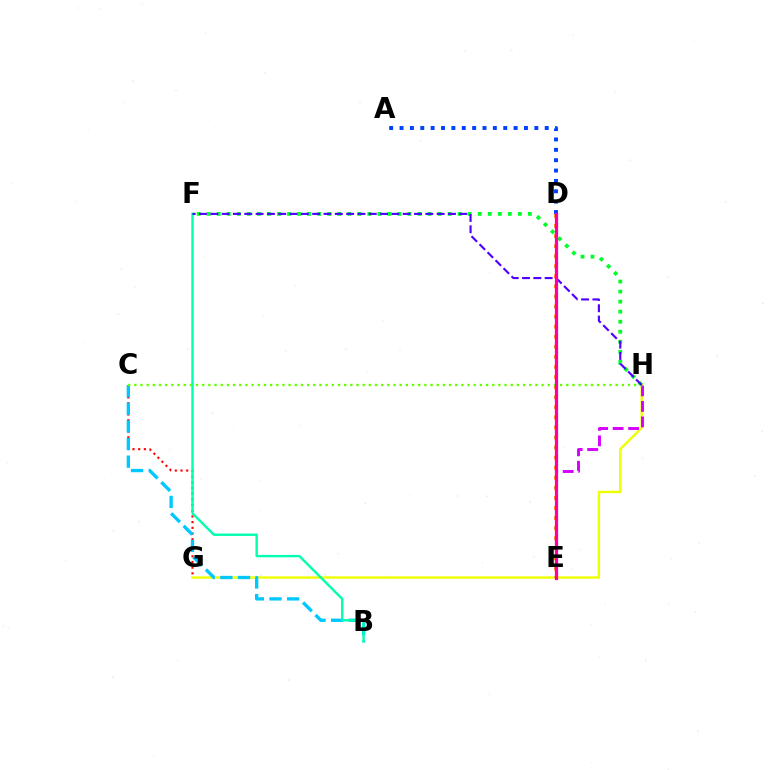{('C', 'G'): [{'color': '#ff0000', 'line_style': 'dotted', 'thickness': 1.55}], ('G', 'H'): [{'color': '#eeff00', 'line_style': 'solid', 'thickness': 1.73}], ('B', 'C'): [{'color': '#00c7ff', 'line_style': 'dashed', 'thickness': 2.39}], ('A', 'D'): [{'color': '#003fff', 'line_style': 'dotted', 'thickness': 2.82}], ('B', 'F'): [{'color': '#00ffaf', 'line_style': 'solid', 'thickness': 1.73}], ('D', 'E'): [{'color': '#ff8800', 'line_style': 'dotted', 'thickness': 2.74}, {'color': '#ff00a0', 'line_style': 'solid', 'thickness': 2.33}], ('E', 'H'): [{'color': '#d600ff', 'line_style': 'dashed', 'thickness': 2.1}], ('C', 'H'): [{'color': '#66ff00', 'line_style': 'dotted', 'thickness': 1.68}], ('F', 'H'): [{'color': '#00ff27', 'line_style': 'dotted', 'thickness': 2.73}, {'color': '#4f00ff', 'line_style': 'dashed', 'thickness': 1.54}]}